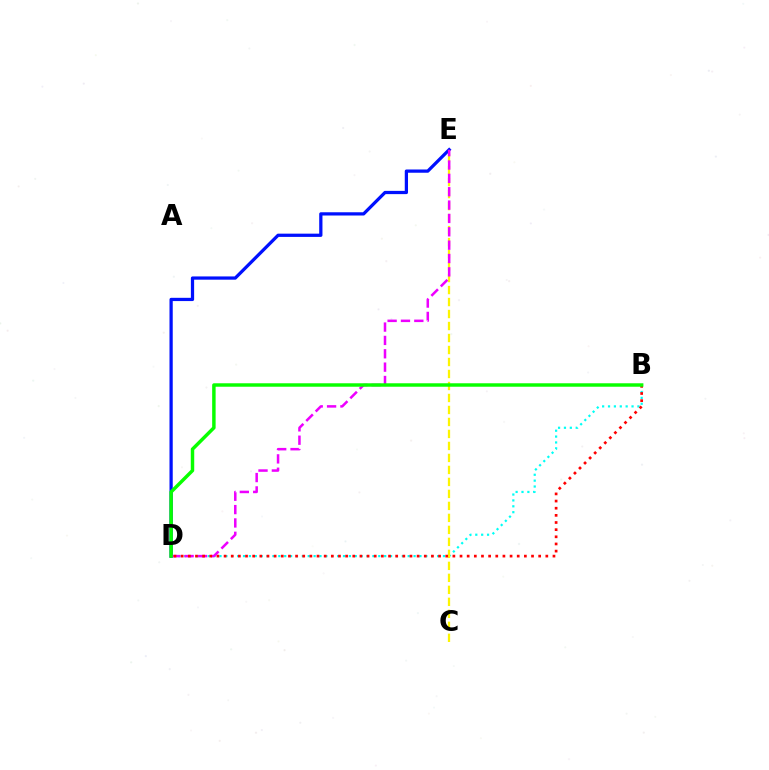{('B', 'D'): [{'color': '#00fff6', 'line_style': 'dotted', 'thickness': 1.6}, {'color': '#ff0000', 'line_style': 'dotted', 'thickness': 1.94}, {'color': '#08ff00', 'line_style': 'solid', 'thickness': 2.49}], ('D', 'E'): [{'color': '#0010ff', 'line_style': 'solid', 'thickness': 2.34}, {'color': '#ee00ff', 'line_style': 'dashed', 'thickness': 1.81}], ('C', 'E'): [{'color': '#fcf500', 'line_style': 'dashed', 'thickness': 1.63}]}